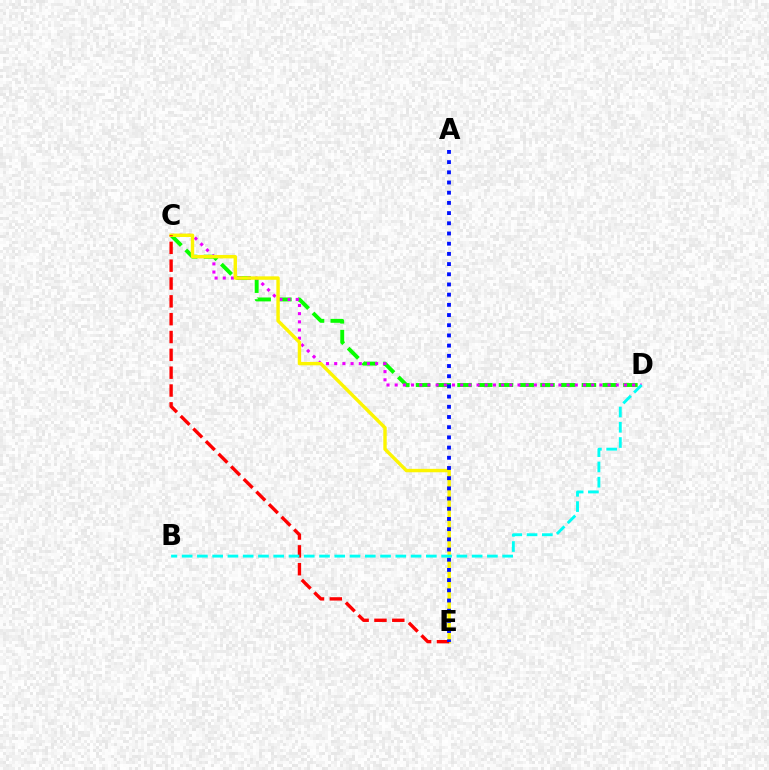{('C', 'D'): [{'color': '#08ff00', 'line_style': 'dashed', 'thickness': 2.82}, {'color': '#ee00ff', 'line_style': 'dotted', 'thickness': 2.22}], ('C', 'E'): [{'color': '#fcf500', 'line_style': 'solid', 'thickness': 2.45}, {'color': '#ff0000', 'line_style': 'dashed', 'thickness': 2.42}], ('A', 'E'): [{'color': '#0010ff', 'line_style': 'dotted', 'thickness': 2.77}], ('B', 'D'): [{'color': '#00fff6', 'line_style': 'dashed', 'thickness': 2.07}]}